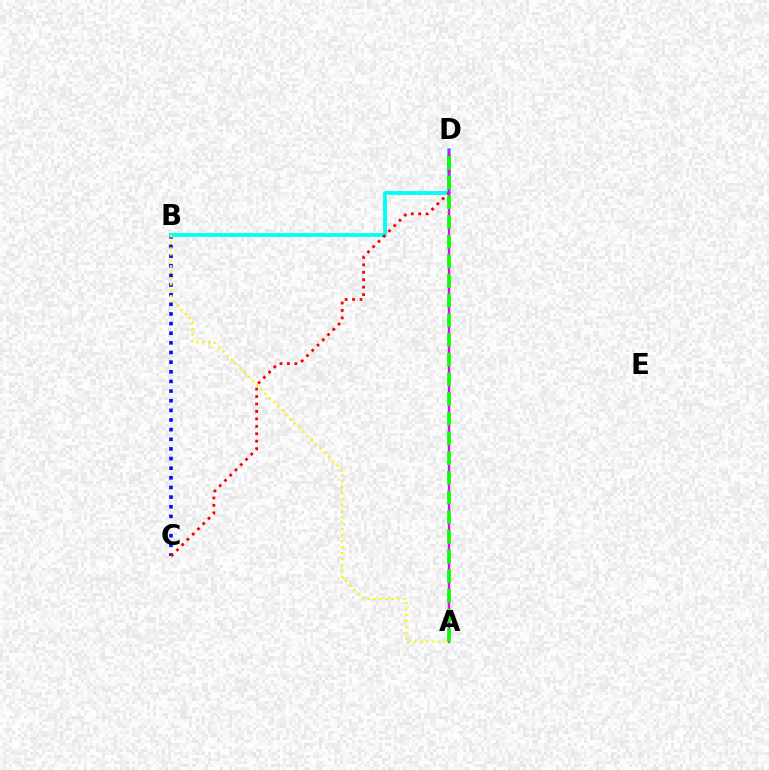{('B', 'C'): [{'color': '#0010ff', 'line_style': 'dotted', 'thickness': 2.62}], ('B', 'D'): [{'color': '#00fff6', 'line_style': 'solid', 'thickness': 2.76}], ('C', 'D'): [{'color': '#ff0000', 'line_style': 'dotted', 'thickness': 2.02}], ('A', 'D'): [{'color': '#ee00ff', 'line_style': 'solid', 'thickness': 1.7}, {'color': '#08ff00', 'line_style': 'dashed', 'thickness': 2.67}], ('A', 'B'): [{'color': '#fcf500', 'line_style': 'dotted', 'thickness': 1.62}]}